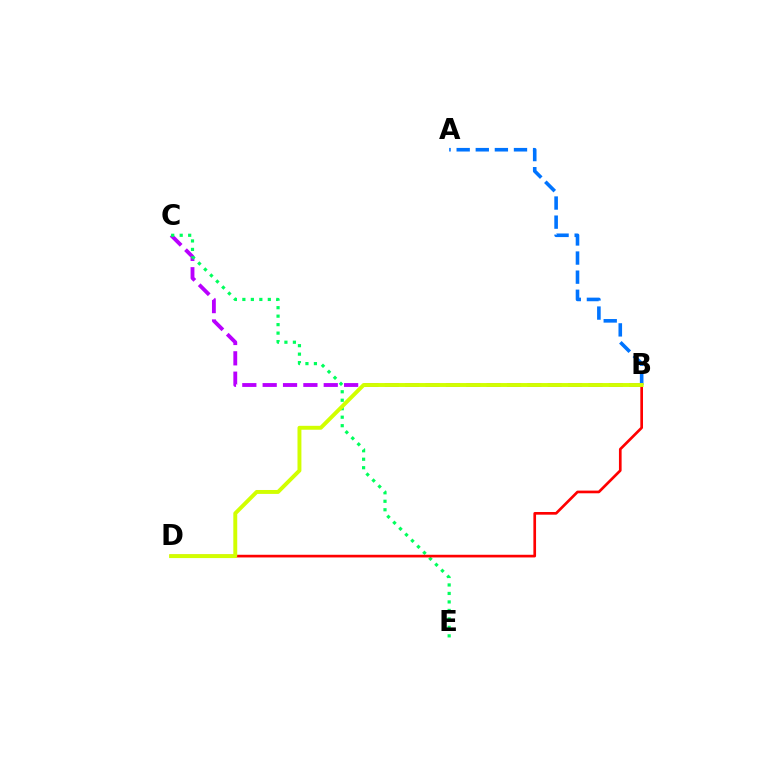{('A', 'B'): [{'color': '#0074ff', 'line_style': 'dashed', 'thickness': 2.59}], ('B', 'C'): [{'color': '#b900ff', 'line_style': 'dashed', 'thickness': 2.77}], ('C', 'E'): [{'color': '#00ff5c', 'line_style': 'dotted', 'thickness': 2.3}], ('B', 'D'): [{'color': '#ff0000', 'line_style': 'solid', 'thickness': 1.93}, {'color': '#d1ff00', 'line_style': 'solid', 'thickness': 2.82}]}